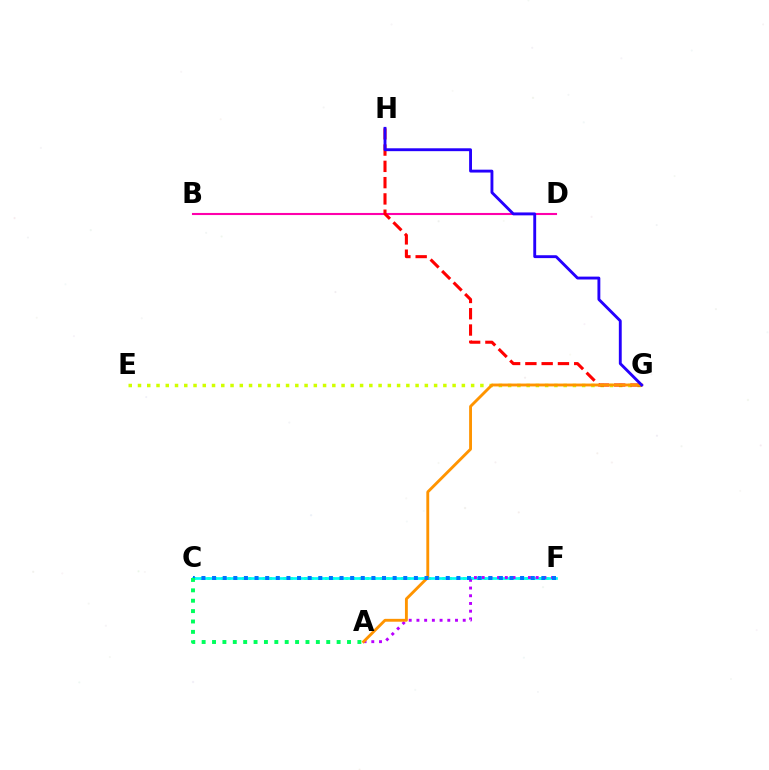{('C', 'F'): [{'color': '#3dff00', 'line_style': 'dotted', 'thickness': 1.88}, {'color': '#00fff6', 'line_style': 'solid', 'thickness': 1.95}, {'color': '#0074ff', 'line_style': 'dotted', 'thickness': 2.89}], ('A', 'F'): [{'color': '#b900ff', 'line_style': 'dotted', 'thickness': 2.1}], ('E', 'G'): [{'color': '#d1ff00', 'line_style': 'dotted', 'thickness': 2.51}], ('B', 'D'): [{'color': '#ff00ac', 'line_style': 'solid', 'thickness': 1.51}], ('G', 'H'): [{'color': '#ff0000', 'line_style': 'dashed', 'thickness': 2.21}, {'color': '#2500ff', 'line_style': 'solid', 'thickness': 2.07}], ('A', 'G'): [{'color': '#ff9400', 'line_style': 'solid', 'thickness': 2.06}], ('A', 'C'): [{'color': '#00ff5c', 'line_style': 'dotted', 'thickness': 2.82}]}